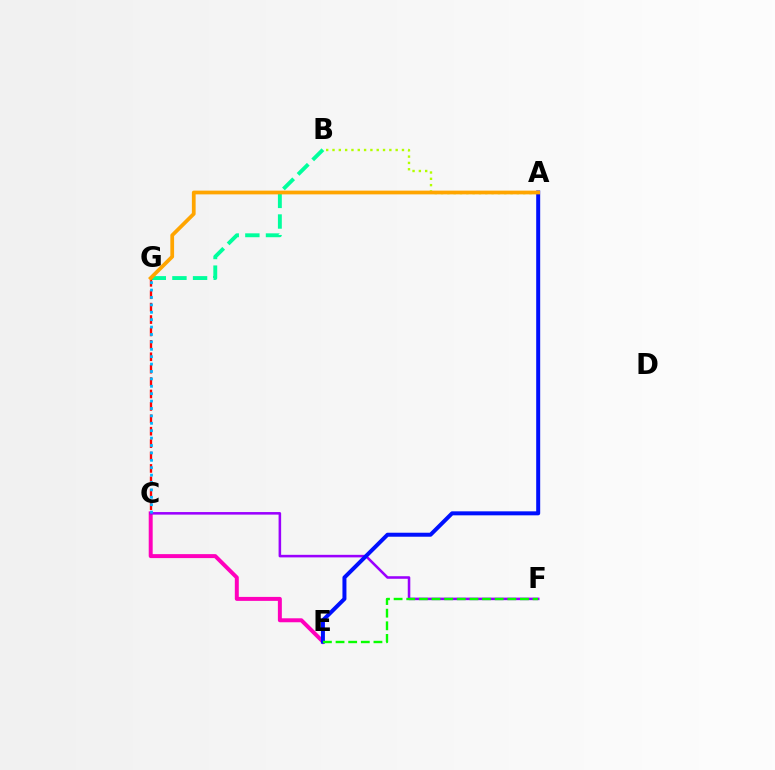{('C', 'E'): [{'color': '#ff00bd', 'line_style': 'solid', 'thickness': 2.86}], ('B', 'G'): [{'color': '#00ff9d', 'line_style': 'dashed', 'thickness': 2.8}], ('C', 'G'): [{'color': '#ff0000', 'line_style': 'dashed', 'thickness': 1.69}, {'color': '#00b5ff', 'line_style': 'dotted', 'thickness': 2.01}], ('C', 'F'): [{'color': '#9b00ff', 'line_style': 'solid', 'thickness': 1.84}], ('A', 'B'): [{'color': '#b3ff00', 'line_style': 'dotted', 'thickness': 1.72}], ('A', 'E'): [{'color': '#0010ff', 'line_style': 'solid', 'thickness': 2.87}], ('E', 'F'): [{'color': '#08ff00', 'line_style': 'dashed', 'thickness': 1.72}], ('A', 'G'): [{'color': '#ffa500', 'line_style': 'solid', 'thickness': 2.69}]}